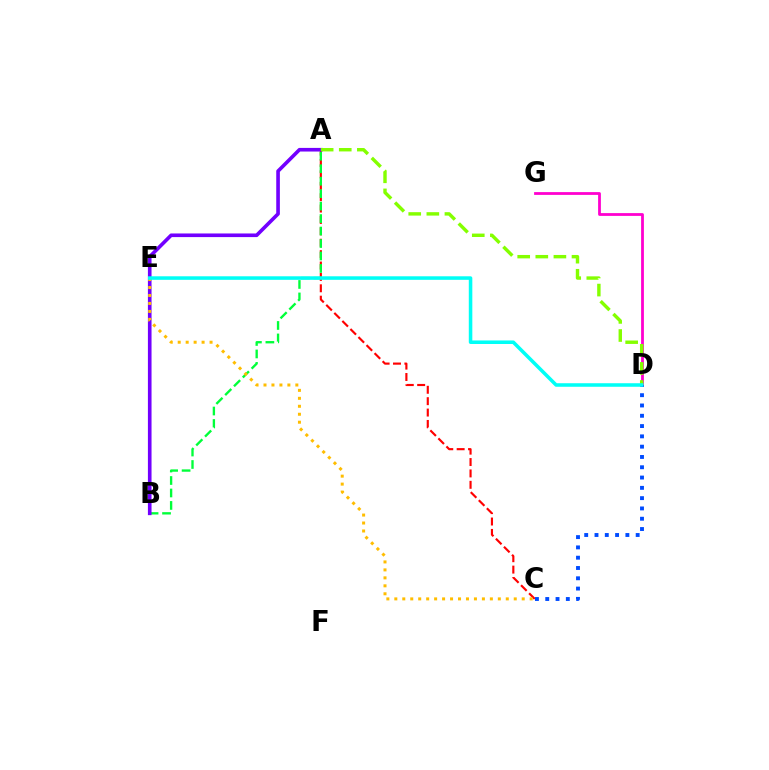{('A', 'C'): [{'color': '#ff0000', 'line_style': 'dashed', 'thickness': 1.55}], ('D', 'G'): [{'color': '#ff00cf', 'line_style': 'solid', 'thickness': 2.01}], ('A', 'B'): [{'color': '#00ff39', 'line_style': 'dashed', 'thickness': 1.69}, {'color': '#7200ff', 'line_style': 'solid', 'thickness': 2.61}], ('C', 'E'): [{'color': '#ffbd00', 'line_style': 'dotted', 'thickness': 2.16}], ('A', 'D'): [{'color': '#84ff00', 'line_style': 'dashed', 'thickness': 2.46}], ('C', 'D'): [{'color': '#004bff', 'line_style': 'dotted', 'thickness': 2.8}], ('D', 'E'): [{'color': '#00fff6', 'line_style': 'solid', 'thickness': 2.55}]}